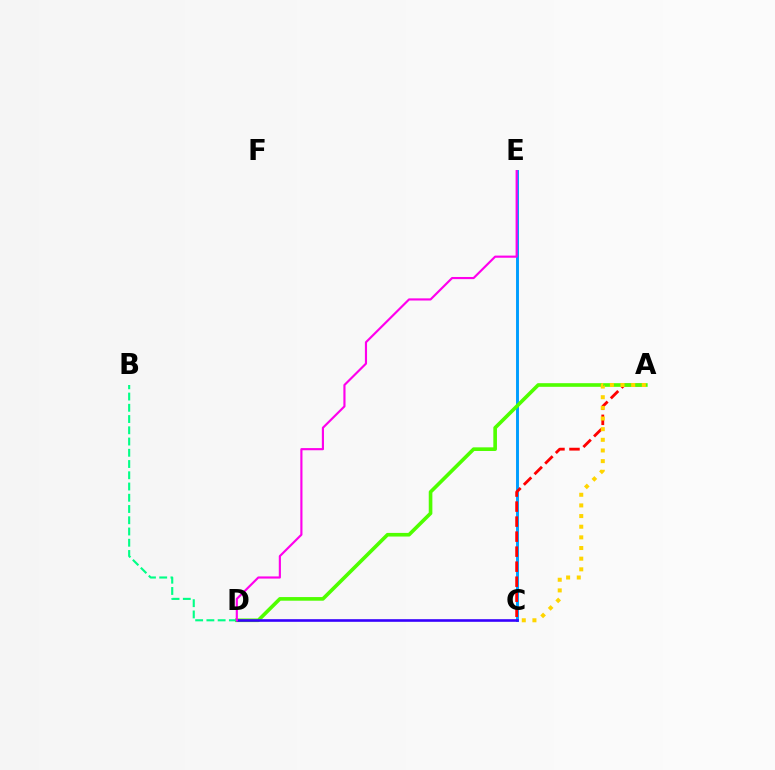{('C', 'E'): [{'color': '#009eff', 'line_style': 'solid', 'thickness': 2.11}], ('A', 'C'): [{'color': '#ff0000', 'line_style': 'dashed', 'thickness': 2.04}, {'color': '#ffd500', 'line_style': 'dotted', 'thickness': 2.89}], ('A', 'D'): [{'color': '#4fff00', 'line_style': 'solid', 'thickness': 2.62}], ('C', 'D'): [{'color': '#3700ff', 'line_style': 'solid', 'thickness': 1.89}], ('B', 'D'): [{'color': '#00ff86', 'line_style': 'dashed', 'thickness': 1.53}], ('D', 'E'): [{'color': '#ff00ed', 'line_style': 'solid', 'thickness': 1.55}]}